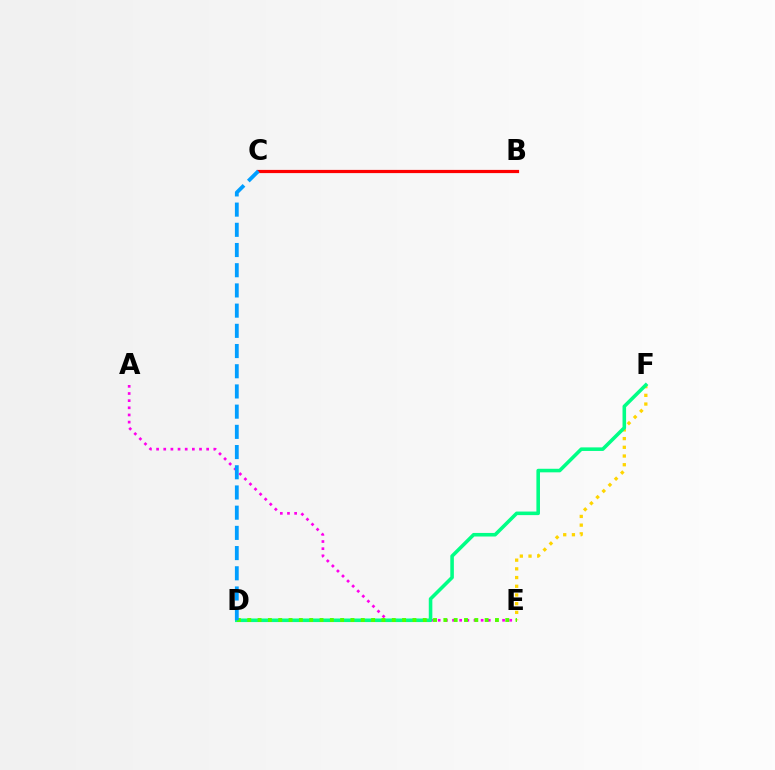{('B', 'C'): [{'color': '#3700ff', 'line_style': 'solid', 'thickness': 2.01}, {'color': '#ff0000', 'line_style': 'solid', 'thickness': 2.31}], ('E', 'F'): [{'color': '#ffd500', 'line_style': 'dotted', 'thickness': 2.36}], ('A', 'E'): [{'color': '#ff00ed', 'line_style': 'dotted', 'thickness': 1.94}], ('D', 'F'): [{'color': '#00ff86', 'line_style': 'solid', 'thickness': 2.57}], ('D', 'E'): [{'color': '#4fff00', 'line_style': 'dotted', 'thickness': 2.8}], ('C', 'D'): [{'color': '#009eff', 'line_style': 'dashed', 'thickness': 2.74}]}